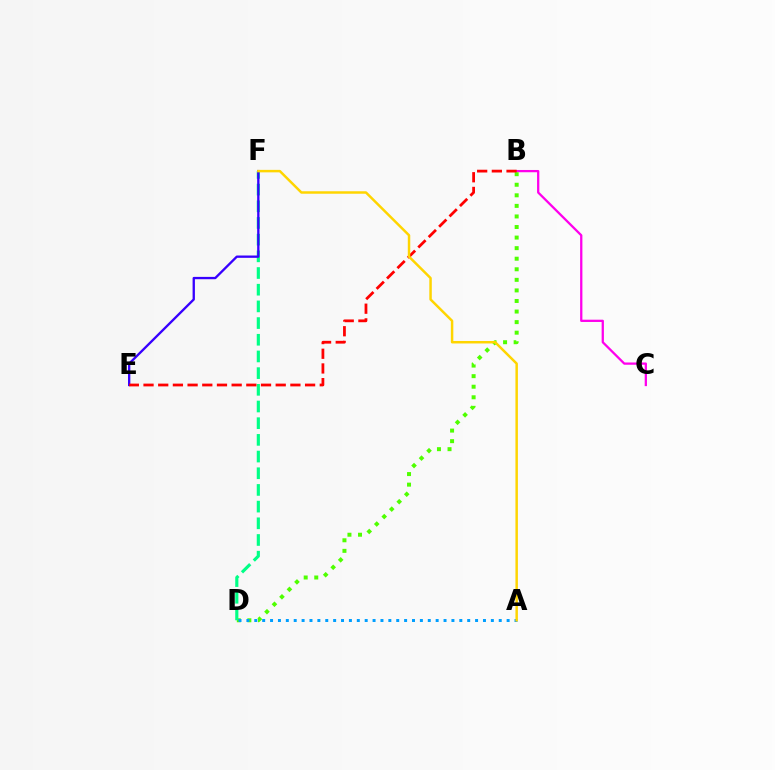{('B', 'C'): [{'color': '#ff00ed', 'line_style': 'solid', 'thickness': 1.64}], ('B', 'D'): [{'color': '#4fff00', 'line_style': 'dotted', 'thickness': 2.87}], ('D', 'F'): [{'color': '#00ff86', 'line_style': 'dashed', 'thickness': 2.27}], ('E', 'F'): [{'color': '#3700ff', 'line_style': 'solid', 'thickness': 1.68}], ('B', 'E'): [{'color': '#ff0000', 'line_style': 'dashed', 'thickness': 2.0}], ('A', 'D'): [{'color': '#009eff', 'line_style': 'dotted', 'thickness': 2.14}], ('A', 'F'): [{'color': '#ffd500', 'line_style': 'solid', 'thickness': 1.78}]}